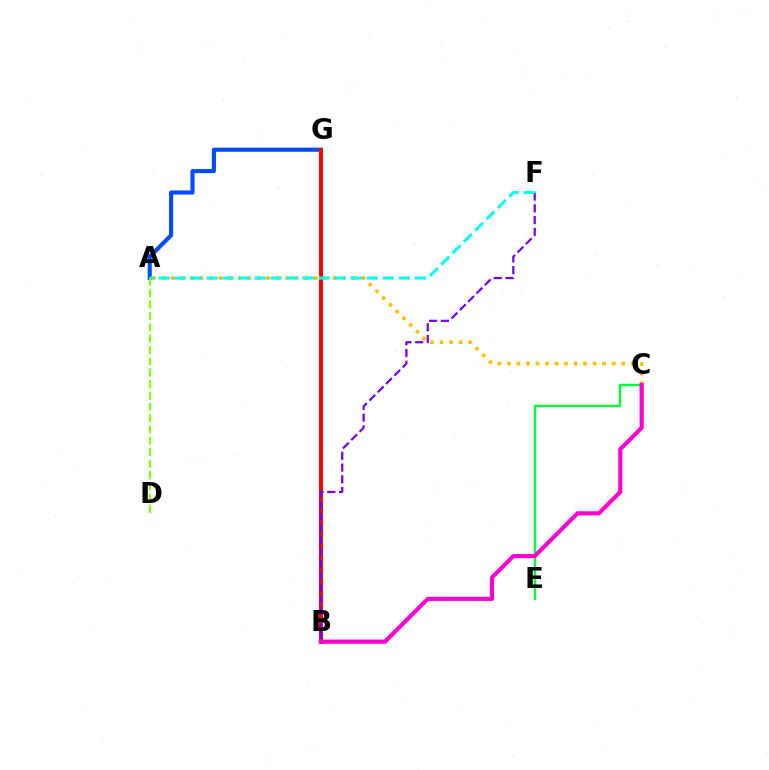{('A', 'G'): [{'color': '#004bff', 'line_style': 'solid', 'thickness': 2.95}], ('A', 'C'): [{'color': '#ffbd00', 'line_style': 'dotted', 'thickness': 2.59}], ('B', 'G'): [{'color': '#ff0000', 'line_style': 'solid', 'thickness': 2.87}], ('C', 'E'): [{'color': '#00ff39', 'line_style': 'solid', 'thickness': 1.73}], ('B', 'F'): [{'color': '#7200ff', 'line_style': 'dashed', 'thickness': 1.6}], ('A', 'F'): [{'color': '#00fff6', 'line_style': 'dashed', 'thickness': 2.18}], ('B', 'C'): [{'color': '#ff00cf', 'line_style': 'solid', 'thickness': 2.98}], ('A', 'D'): [{'color': '#84ff00', 'line_style': 'dashed', 'thickness': 1.54}]}